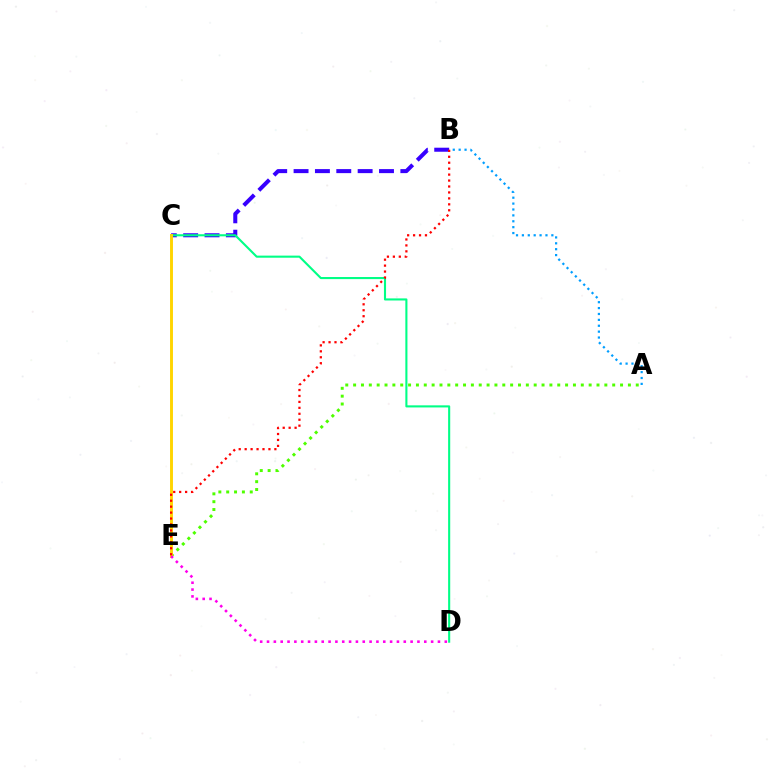{('A', 'E'): [{'color': '#4fff00', 'line_style': 'dotted', 'thickness': 2.13}], ('B', 'C'): [{'color': '#3700ff', 'line_style': 'dashed', 'thickness': 2.9}], ('C', 'D'): [{'color': '#00ff86', 'line_style': 'solid', 'thickness': 1.51}], ('C', 'E'): [{'color': '#ffd500', 'line_style': 'solid', 'thickness': 2.1}], ('D', 'E'): [{'color': '#ff00ed', 'line_style': 'dotted', 'thickness': 1.86}], ('B', 'E'): [{'color': '#ff0000', 'line_style': 'dotted', 'thickness': 1.61}], ('A', 'B'): [{'color': '#009eff', 'line_style': 'dotted', 'thickness': 1.6}]}